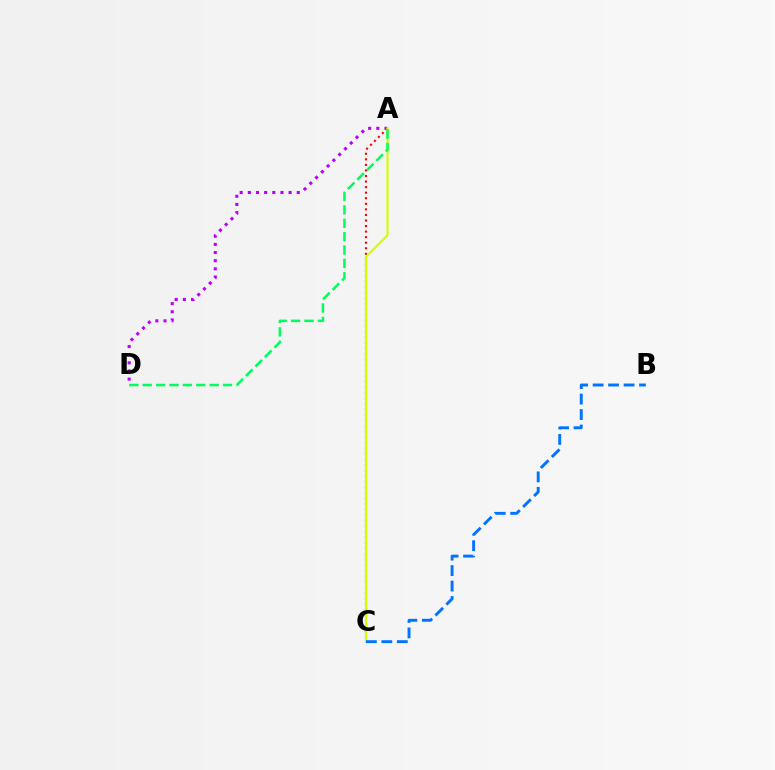{('A', 'D'): [{'color': '#b900ff', 'line_style': 'dotted', 'thickness': 2.22}, {'color': '#00ff5c', 'line_style': 'dashed', 'thickness': 1.82}], ('A', 'C'): [{'color': '#ff0000', 'line_style': 'dotted', 'thickness': 1.51}, {'color': '#d1ff00', 'line_style': 'solid', 'thickness': 1.54}], ('B', 'C'): [{'color': '#0074ff', 'line_style': 'dashed', 'thickness': 2.1}]}